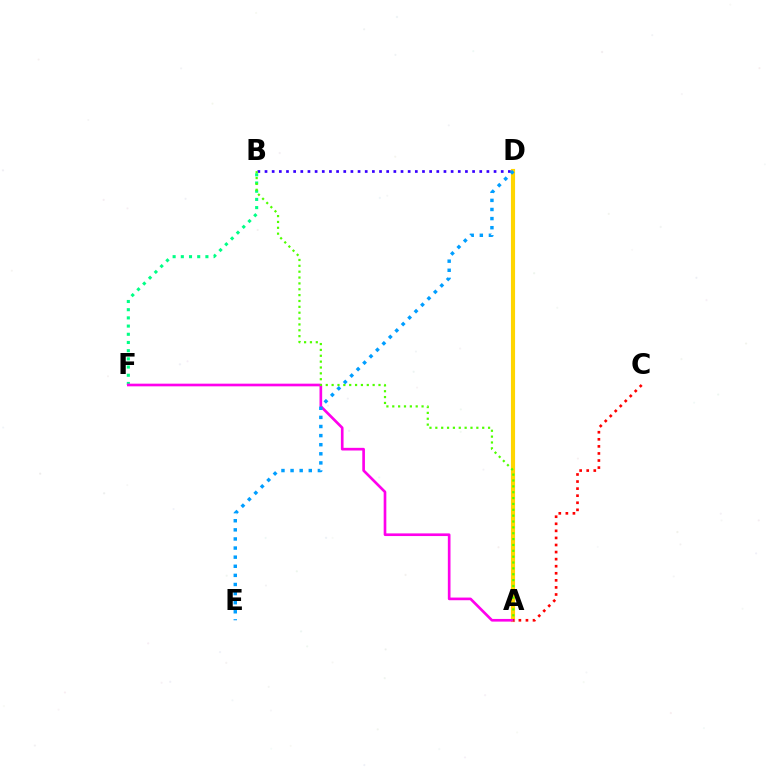{('A', 'D'): [{'color': '#ffd500', 'line_style': 'solid', 'thickness': 2.98}], ('B', 'F'): [{'color': '#00ff86', 'line_style': 'dotted', 'thickness': 2.23}], ('A', 'F'): [{'color': '#ff00ed', 'line_style': 'solid', 'thickness': 1.92}], ('B', 'D'): [{'color': '#3700ff', 'line_style': 'dotted', 'thickness': 1.94}], ('A', 'B'): [{'color': '#4fff00', 'line_style': 'dotted', 'thickness': 1.59}], ('A', 'C'): [{'color': '#ff0000', 'line_style': 'dotted', 'thickness': 1.92}], ('D', 'E'): [{'color': '#009eff', 'line_style': 'dotted', 'thickness': 2.47}]}